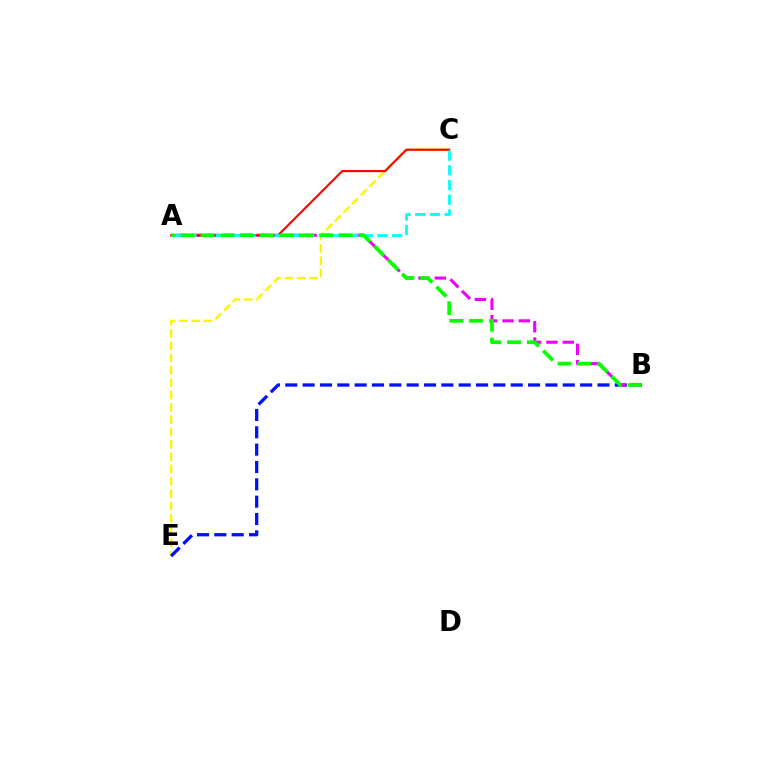{('C', 'E'): [{'color': '#fcf500', 'line_style': 'dashed', 'thickness': 1.68}], ('B', 'E'): [{'color': '#0010ff', 'line_style': 'dashed', 'thickness': 2.36}], ('A', 'B'): [{'color': '#ee00ff', 'line_style': 'dashed', 'thickness': 2.22}, {'color': '#08ff00', 'line_style': 'dashed', 'thickness': 2.69}], ('A', 'C'): [{'color': '#ff0000', 'line_style': 'solid', 'thickness': 1.54}, {'color': '#00fff6', 'line_style': 'dashed', 'thickness': 2.0}]}